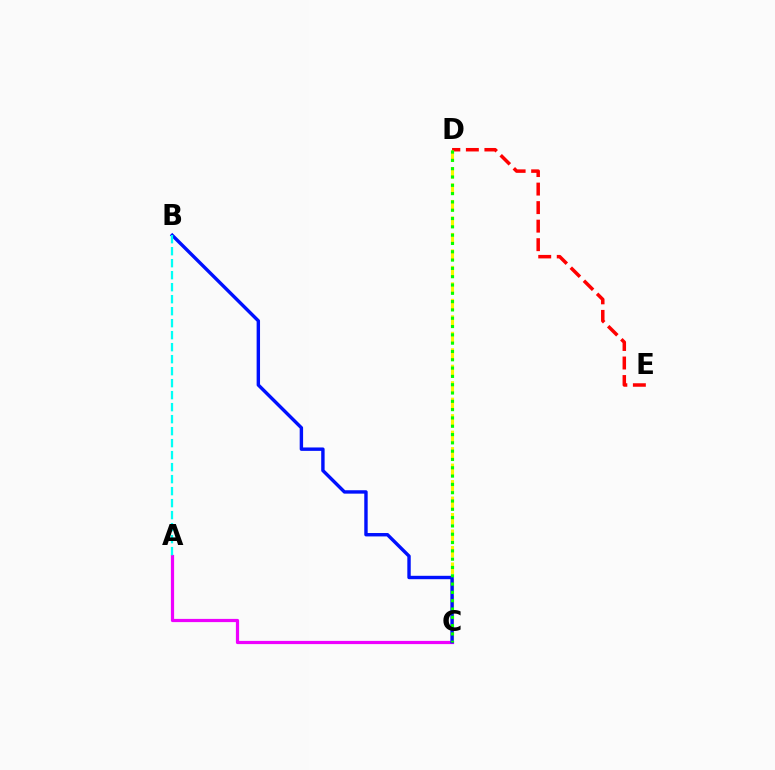{('D', 'E'): [{'color': '#ff0000', 'line_style': 'dashed', 'thickness': 2.52}], ('C', 'D'): [{'color': '#fcf500', 'line_style': 'dashed', 'thickness': 2.24}, {'color': '#08ff00', 'line_style': 'dotted', 'thickness': 2.26}], ('A', 'C'): [{'color': '#ee00ff', 'line_style': 'solid', 'thickness': 2.31}], ('B', 'C'): [{'color': '#0010ff', 'line_style': 'solid', 'thickness': 2.45}], ('A', 'B'): [{'color': '#00fff6', 'line_style': 'dashed', 'thickness': 1.63}]}